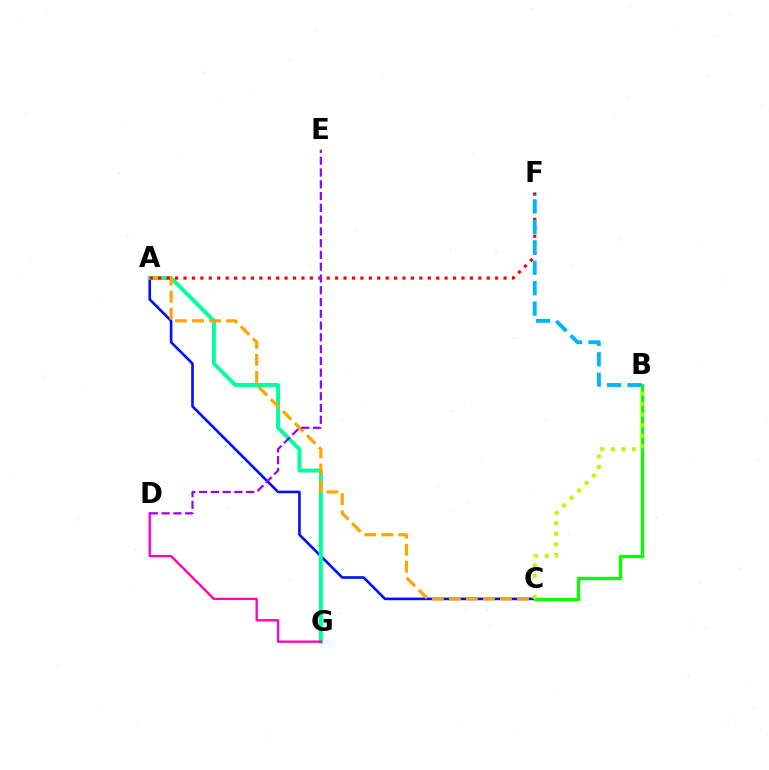{('A', 'C'): [{'color': '#0010ff', 'line_style': 'solid', 'thickness': 1.89}, {'color': '#ffa500', 'line_style': 'dashed', 'thickness': 2.31}], ('B', 'C'): [{'color': '#08ff00', 'line_style': 'solid', 'thickness': 2.44}, {'color': '#b3ff00', 'line_style': 'dotted', 'thickness': 2.87}], ('A', 'G'): [{'color': '#00ff9d', 'line_style': 'solid', 'thickness': 2.86}], ('A', 'F'): [{'color': '#ff0000', 'line_style': 'dotted', 'thickness': 2.29}], ('B', 'F'): [{'color': '#00b5ff', 'line_style': 'dashed', 'thickness': 2.78}], ('D', 'G'): [{'color': '#ff00bd', 'line_style': 'solid', 'thickness': 1.68}], ('D', 'E'): [{'color': '#9b00ff', 'line_style': 'dashed', 'thickness': 1.6}]}